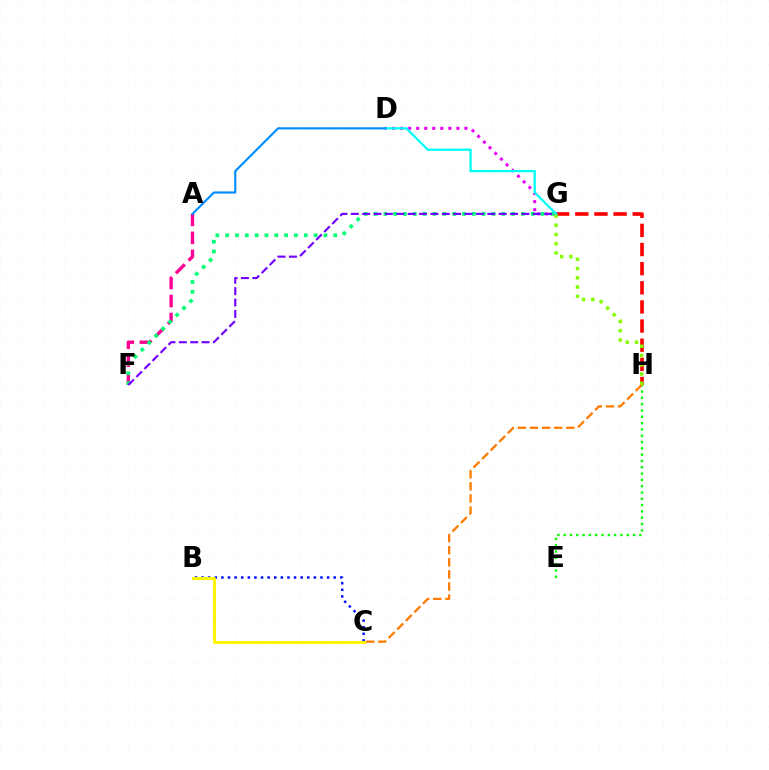{('B', 'C'): [{'color': '#0010ff', 'line_style': 'dotted', 'thickness': 1.8}, {'color': '#fcf500', 'line_style': 'solid', 'thickness': 2.12}], ('A', 'F'): [{'color': '#ff0094', 'line_style': 'dashed', 'thickness': 2.44}], ('E', 'H'): [{'color': '#08ff00', 'line_style': 'dotted', 'thickness': 1.71}], ('G', 'H'): [{'color': '#ff0000', 'line_style': 'dashed', 'thickness': 2.6}, {'color': '#84ff00', 'line_style': 'dotted', 'thickness': 2.51}], ('D', 'G'): [{'color': '#ee00ff', 'line_style': 'dotted', 'thickness': 2.18}, {'color': '#00fff6', 'line_style': 'solid', 'thickness': 1.61}], ('F', 'G'): [{'color': '#00ff74', 'line_style': 'dotted', 'thickness': 2.67}, {'color': '#7200ff', 'line_style': 'dashed', 'thickness': 1.55}], ('A', 'D'): [{'color': '#008cff', 'line_style': 'solid', 'thickness': 1.55}], ('C', 'H'): [{'color': '#ff7c00', 'line_style': 'dashed', 'thickness': 1.65}]}